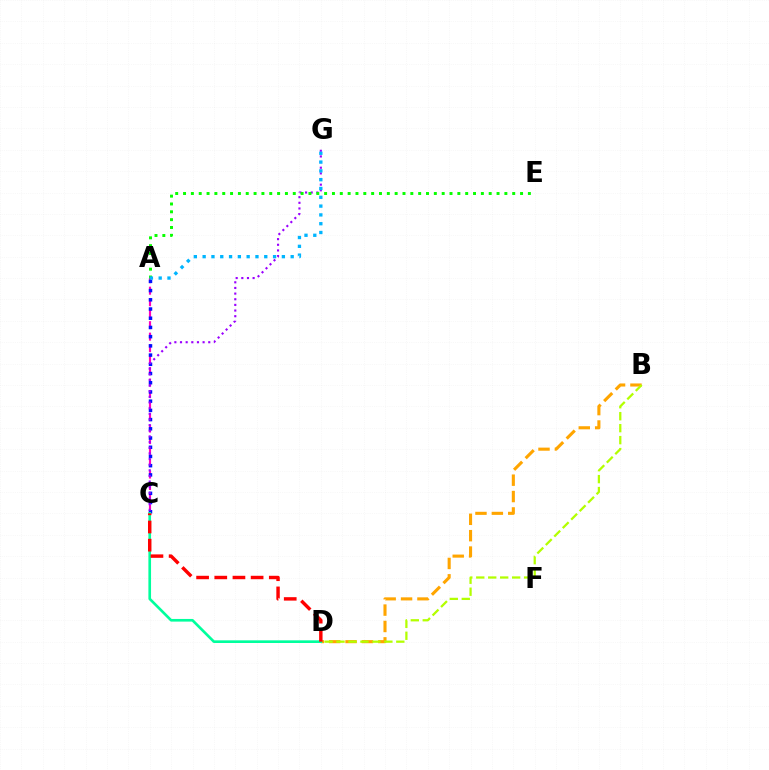{('A', 'C'): [{'color': '#ff00bd', 'line_style': 'dashed', 'thickness': 1.56}, {'color': '#0010ff', 'line_style': 'dotted', 'thickness': 2.5}], ('B', 'D'): [{'color': '#ffa500', 'line_style': 'dashed', 'thickness': 2.23}, {'color': '#b3ff00', 'line_style': 'dashed', 'thickness': 1.62}], ('C', 'G'): [{'color': '#9b00ff', 'line_style': 'dotted', 'thickness': 1.53}], ('A', 'E'): [{'color': '#08ff00', 'line_style': 'dotted', 'thickness': 2.13}], ('C', 'D'): [{'color': '#00ff9d', 'line_style': 'solid', 'thickness': 1.91}, {'color': '#ff0000', 'line_style': 'dashed', 'thickness': 2.47}], ('A', 'G'): [{'color': '#00b5ff', 'line_style': 'dotted', 'thickness': 2.39}]}